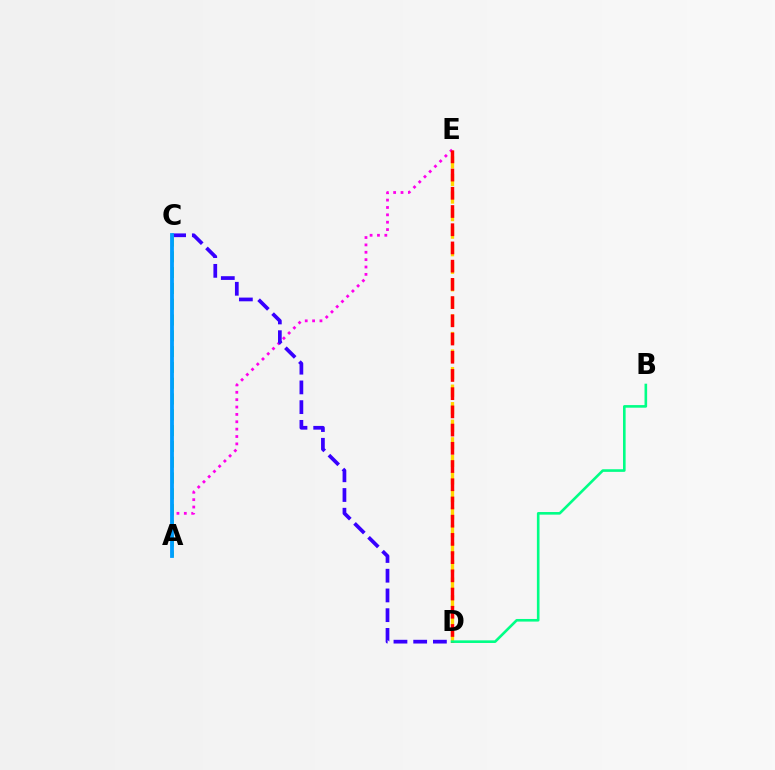{('D', 'E'): [{'color': '#ffd500', 'line_style': 'dashed', 'thickness': 2.38}, {'color': '#ff0000', 'line_style': 'dashed', 'thickness': 2.47}], ('A', 'E'): [{'color': '#ff00ed', 'line_style': 'dotted', 'thickness': 2.0}], ('B', 'D'): [{'color': '#00ff86', 'line_style': 'solid', 'thickness': 1.88}], ('C', 'D'): [{'color': '#3700ff', 'line_style': 'dashed', 'thickness': 2.68}], ('A', 'C'): [{'color': '#4fff00', 'line_style': 'dashed', 'thickness': 2.15}, {'color': '#009eff', 'line_style': 'solid', 'thickness': 2.74}]}